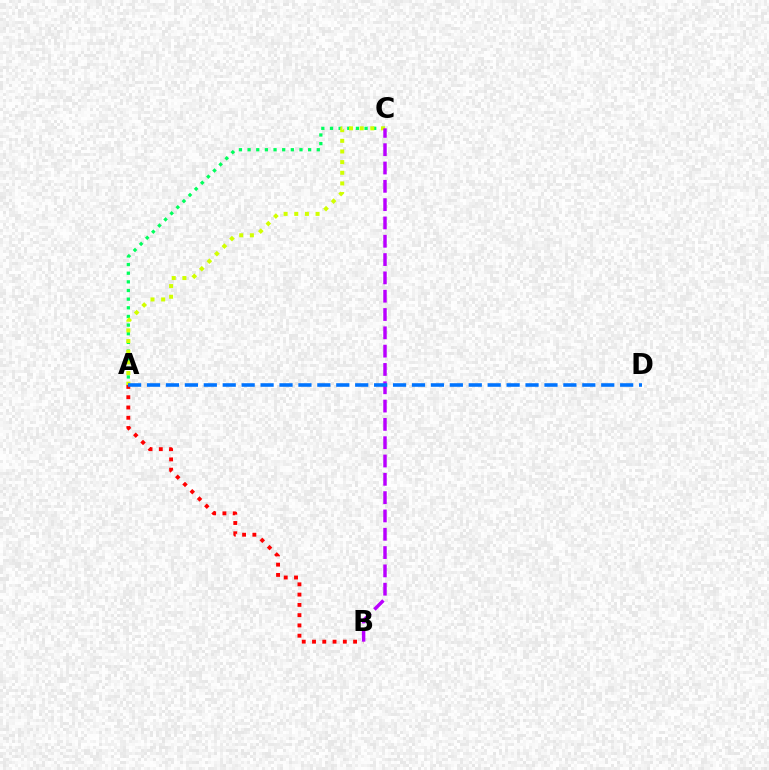{('A', 'C'): [{'color': '#00ff5c', 'line_style': 'dotted', 'thickness': 2.35}, {'color': '#d1ff00', 'line_style': 'dotted', 'thickness': 2.89}], ('A', 'B'): [{'color': '#ff0000', 'line_style': 'dotted', 'thickness': 2.79}], ('B', 'C'): [{'color': '#b900ff', 'line_style': 'dashed', 'thickness': 2.49}], ('A', 'D'): [{'color': '#0074ff', 'line_style': 'dashed', 'thickness': 2.57}]}